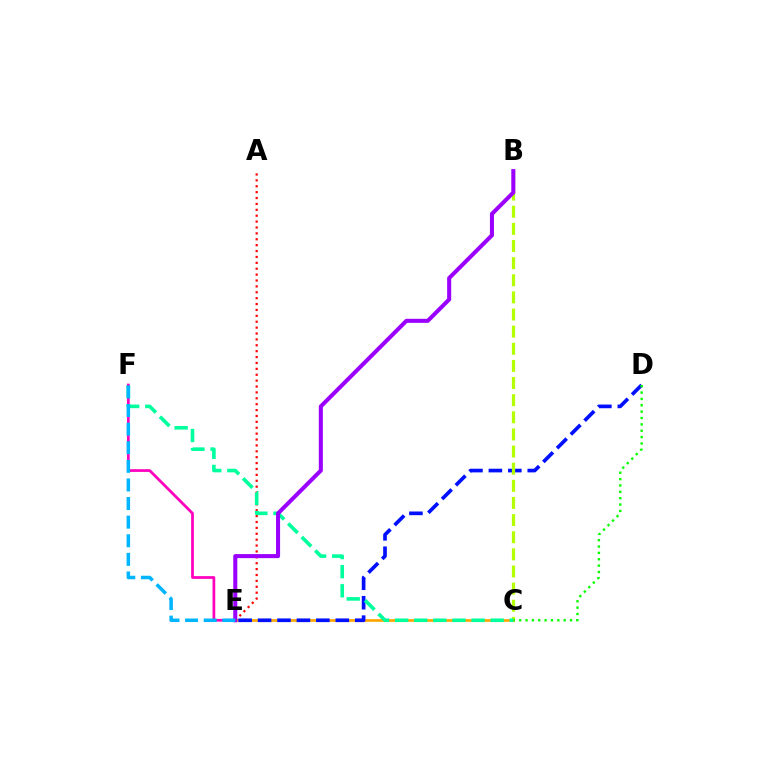{('C', 'E'): [{'color': '#ffa500', 'line_style': 'solid', 'thickness': 1.92}], ('D', 'E'): [{'color': '#0010ff', 'line_style': 'dashed', 'thickness': 2.64}], ('B', 'C'): [{'color': '#b3ff00', 'line_style': 'dashed', 'thickness': 2.33}], ('A', 'E'): [{'color': '#ff0000', 'line_style': 'dotted', 'thickness': 1.6}], ('C', 'F'): [{'color': '#00ff9d', 'line_style': 'dashed', 'thickness': 2.59}], ('C', 'D'): [{'color': '#08ff00', 'line_style': 'dotted', 'thickness': 1.73}], ('E', 'F'): [{'color': '#ff00bd', 'line_style': 'solid', 'thickness': 1.97}, {'color': '#00b5ff', 'line_style': 'dashed', 'thickness': 2.53}], ('B', 'E'): [{'color': '#9b00ff', 'line_style': 'solid', 'thickness': 2.92}]}